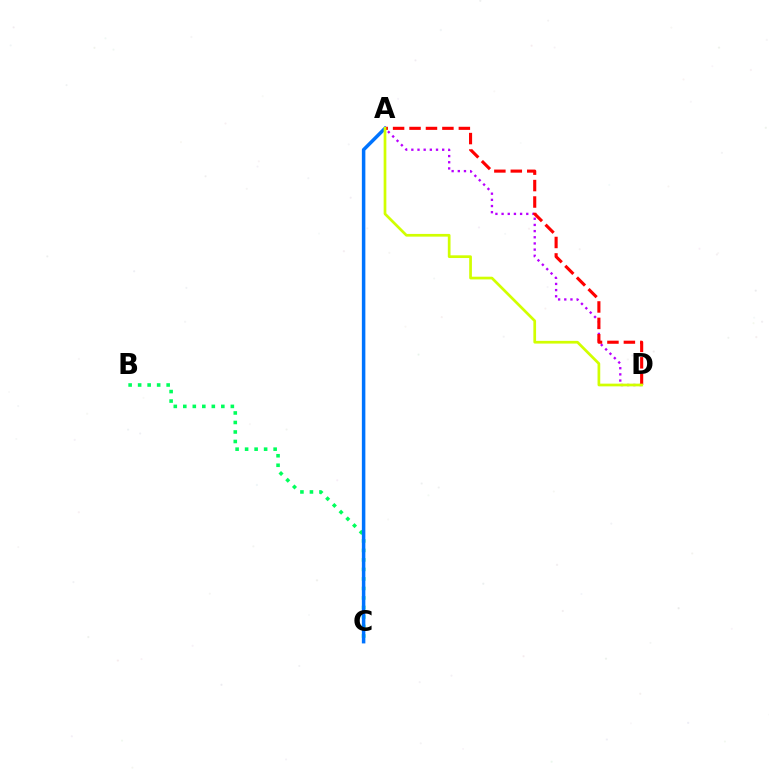{('A', 'D'): [{'color': '#b900ff', 'line_style': 'dotted', 'thickness': 1.68}, {'color': '#ff0000', 'line_style': 'dashed', 'thickness': 2.23}, {'color': '#d1ff00', 'line_style': 'solid', 'thickness': 1.95}], ('B', 'C'): [{'color': '#00ff5c', 'line_style': 'dotted', 'thickness': 2.58}], ('A', 'C'): [{'color': '#0074ff', 'line_style': 'solid', 'thickness': 2.52}]}